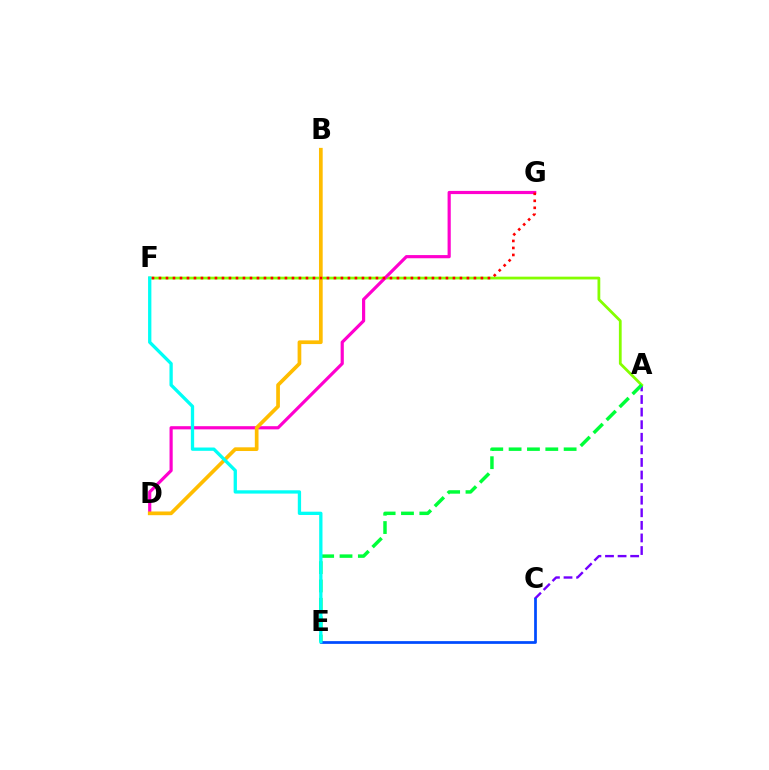{('A', 'C'): [{'color': '#7200ff', 'line_style': 'dashed', 'thickness': 1.71}], ('A', 'F'): [{'color': '#84ff00', 'line_style': 'solid', 'thickness': 2.0}], ('D', 'G'): [{'color': '#ff00cf', 'line_style': 'solid', 'thickness': 2.29}], ('B', 'D'): [{'color': '#ffbd00', 'line_style': 'solid', 'thickness': 2.66}], ('A', 'E'): [{'color': '#00ff39', 'line_style': 'dashed', 'thickness': 2.49}], ('C', 'E'): [{'color': '#004bff', 'line_style': 'solid', 'thickness': 1.97}], ('F', 'G'): [{'color': '#ff0000', 'line_style': 'dotted', 'thickness': 1.9}], ('E', 'F'): [{'color': '#00fff6', 'line_style': 'solid', 'thickness': 2.38}]}